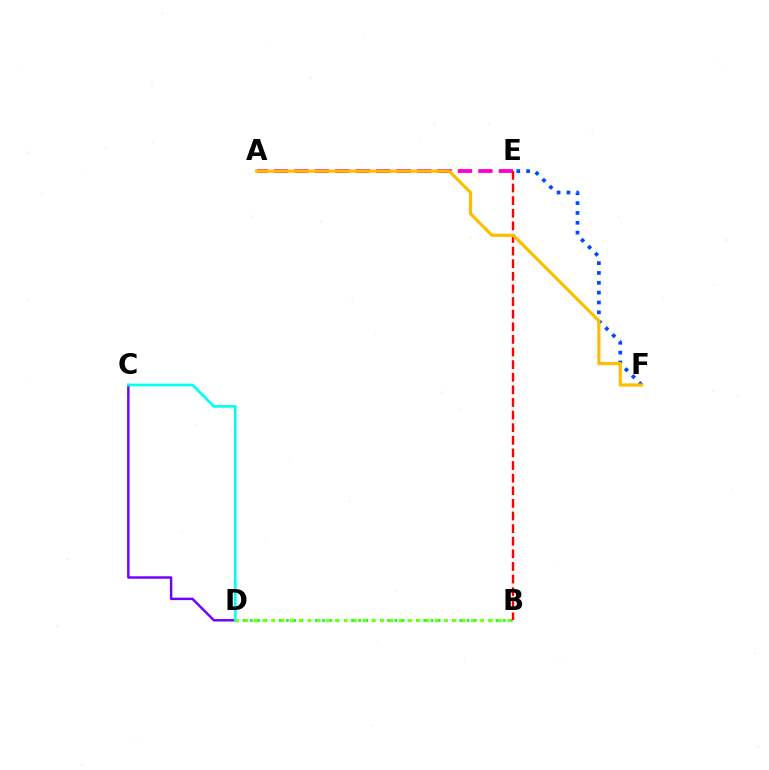{('C', 'D'): [{'color': '#7200ff', 'line_style': 'solid', 'thickness': 1.76}, {'color': '#00fff6', 'line_style': 'solid', 'thickness': 1.94}], ('B', 'D'): [{'color': '#00ff39', 'line_style': 'dotted', 'thickness': 1.96}, {'color': '#84ff00', 'line_style': 'dotted', 'thickness': 2.46}], ('A', 'E'): [{'color': '#ff00cf', 'line_style': 'dashed', 'thickness': 2.78}], ('B', 'E'): [{'color': '#ff0000', 'line_style': 'dashed', 'thickness': 1.71}], ('E', 'F'): [{'color': '#004bff', 'line_style': 'dotted', 'thickness': 2.67}], ('A', 'F'): [{'color': '#ffbd00', 'line_style': 'solid', 'thickness': 2.3}]}